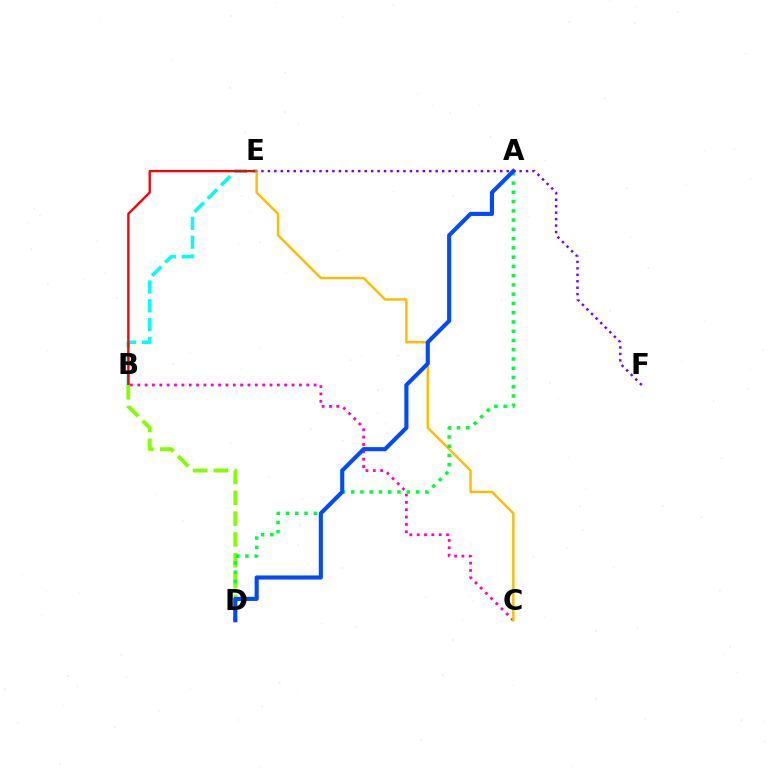{('B', 'E'): [{'color': '#00fff6', 'line_style': 'dashed', 'thickness': 2.55}, {'color': '#ff0000', 'line_style': 'solid', 'thickness': 1.68}], ('B', 'C'): [{'color': '#ff00cf', 'line_style': 'dotted', 'thickness': 2.0}], ('B', 'D'): [{'color': '#84ff00', 'line_style': 'dashed', 'thickness': 2.83}], ('C', 'E'): [{'color': '#ffbd00', 'line_style': 'solid', 'thickness': 1.78}], ('A', 'D'): [{'color': '#00ff39', 'line_style': 'dotted', 'thickness': 2.52}, {'color': '#004bff', 'line_style': 'solid', 'thickness': 2.96}], ('E', 'F'): [{'color': '#7200ff', 'line_style': 'dotted', 'thickness': 1.75}]}